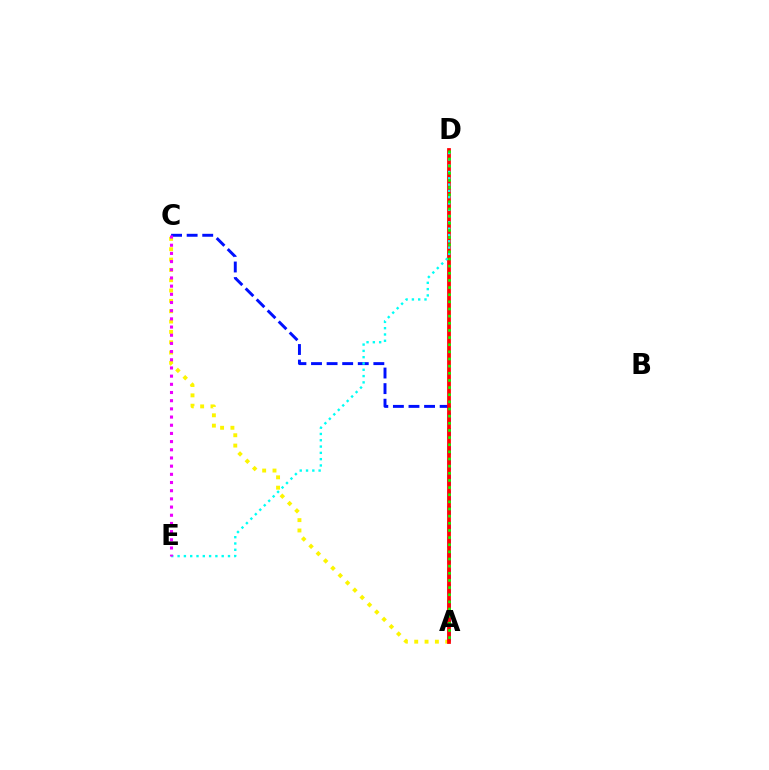{('A', 'C'): [{'color': '#fcf500', 'line_style': 'dotted', 'thickness': 2.81}, {'color': '#0010ff', 'line_style': 'dashed', 'thickness': 2.12}], ('A', 'D'): [{'color': '#ff0000', 'line_style': 'solid', 'thickness': 2.7}, {'color': '#08ff00', 'line_style': 'dotted', 'thickness': 1.94}], ('D', 'E'): [{'color': '#00fff6', 'line_style': 'dotted', 'thickness': 1.71}], ('C', 'E'): [{'color': '#ee00ff', 'line_style': 'dotted', 'thickness': 2.22}]}